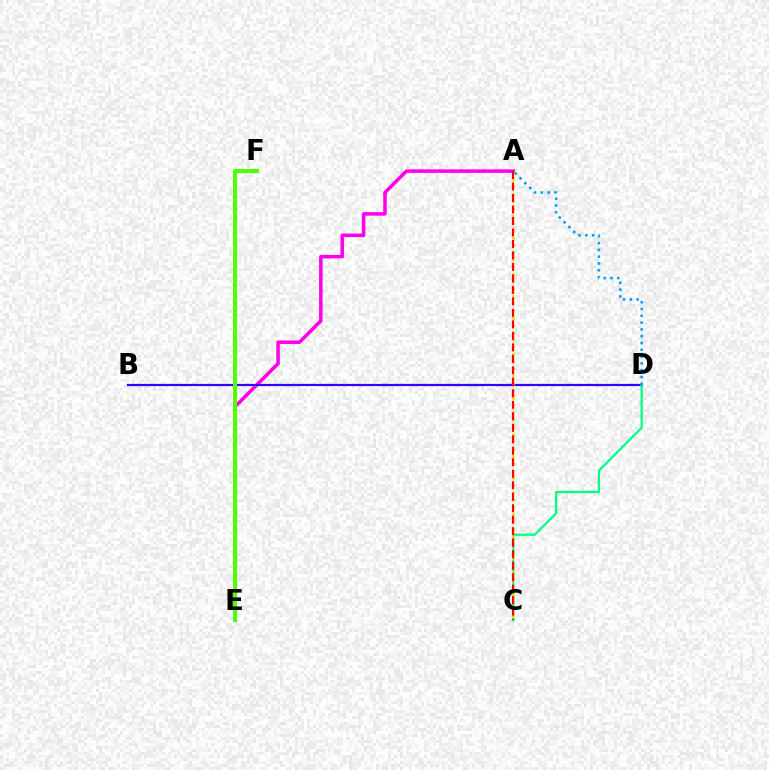{('A', 'E'): [{'color': '#ff00ed', 'line_style': 'solid', 'thickness': 2.55}], ('B', 'D'): [{'color': '#3700ff', 'line_style': 'solid', 'thickness': 1.59}], ('C', 'D'): [{'color': '#00ff86', 'line_style': 'solid', 'thickness': 1.64}], ('A', 'C'): [{'color': '#ffd500', 'line_style': 'dotted', 'thickness': 1.98}, {'color': '#ff0000', 'line_style': 'dashed', 'thickness': 1.56}], ('E', 'F'): [{'color': '#4fff00', 'line_style': 'solid', 'thickness': 2.89}], ('A', 'D'): [{'color': '#009eff', 'line_style': 'dotted', 'thickness': 1.85}]}